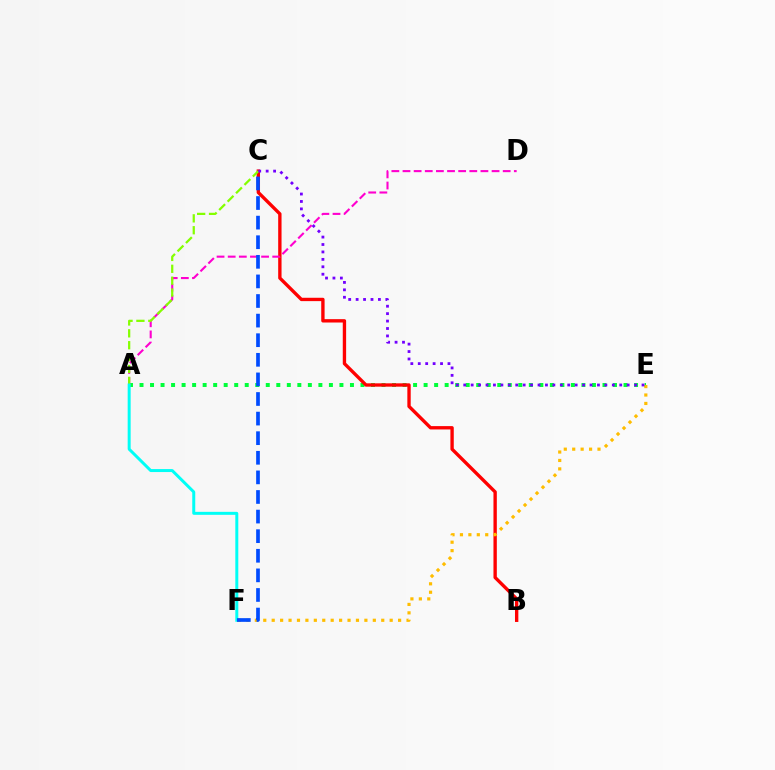{('A', 'E'): [{'color': '#00ff39', 'line_style': 'dotted', 'thickness': 2.86}], ('B', 'C'): [{'color': '#ff0000', 'line_style': 'solid', 'thickness': 2.41}], ('E', 'F'): [{'color': '#ffbd00', 'line_style': 'dotted', 'thickness': 2.29}], ('A', 'D'): [{'color': '#ff00cf', 'line_style': 'dashed', 'thickness': 1.51}], ('A', 'C'): [{'color': '#84ff00', 'line_style': 'dashed', 'thickness': 1.61}], ('C', 'E'): [{'color': '#7200ff', 'line_style': 'dotted', 'thickness': 2.02}], ('A', 'F'): [{'color': '#00fff6', 'line_style': 'solid', 'thickness': 2.15}], ('C', 'F'): [{'color': '#004bff', 'line_style': 'dashed', 'thickness': 2.66}]}